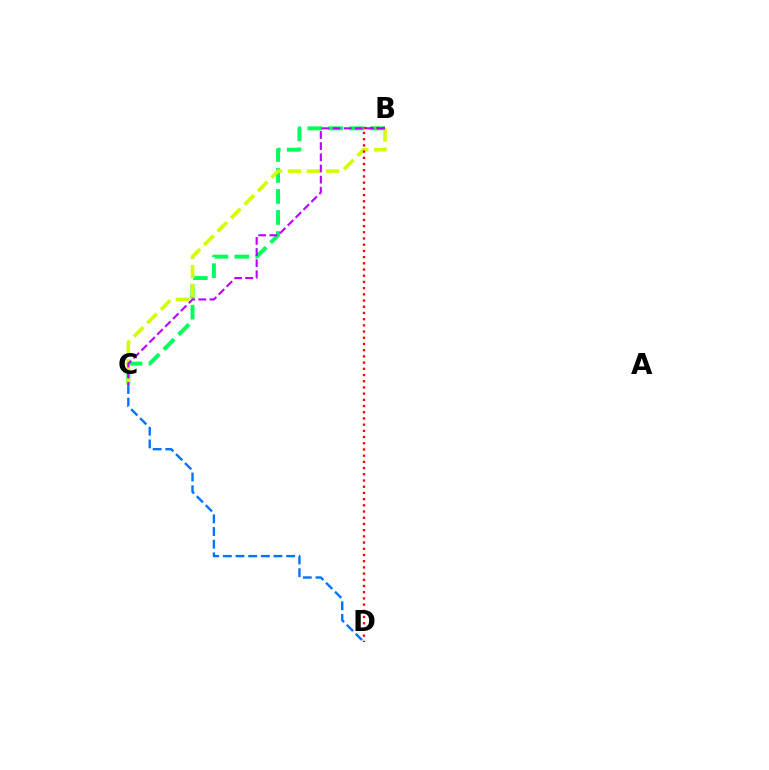{('B', 'C'): [{'color': '#00ff5c', 'line_style': 'dashed', 'thickness': 2.85}, {'color': '#d1ff00', 'line_style': 'dashed', 'thickness': 2.59}, {'color': '#b900ff', 'line_style': 'dashed', 'thickness': 1.52}], ('C', 'D'): [{'color': '#0074ff', 'line_style': 'dashed', 'thickness': 1.72}], ('B', 'D'): [{'color': '#ff0000', 'line_style': 'dotted', 'thickness': 1.69}]}